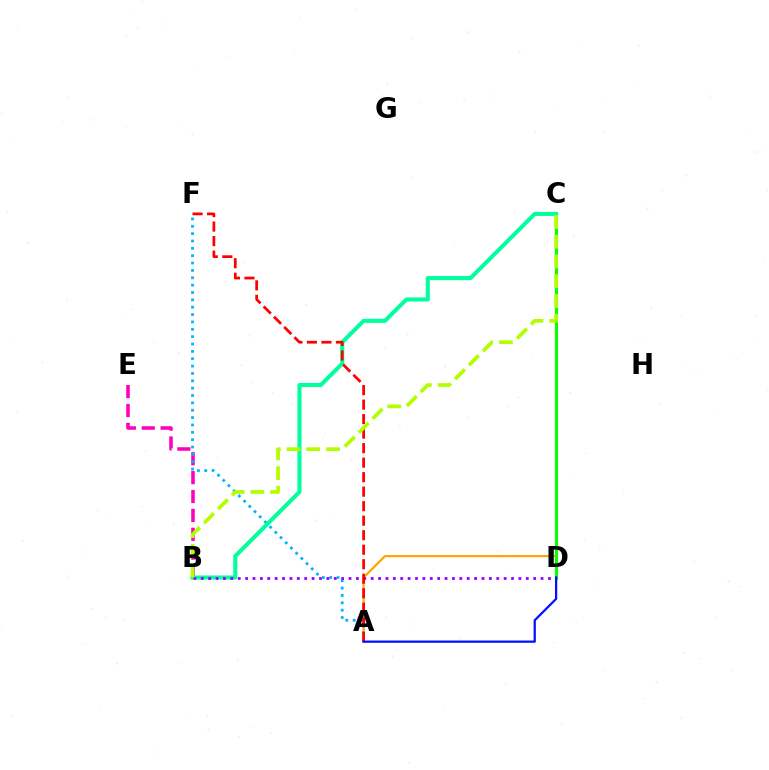{('A', 'C'): [{'color': '#ffa500', 'line_style': 'solid', 'thickness': 1.57}], ('B', 'E'): [{'color': '#ff00bd', 'line_style': 'dashed', 'thickness': 2.56}], ('C', 'D'): [{'color': '#08ff00', 'line_style': 'solid', 'thickness': 2.22}], ('A', 'F'): [{'color': '#00b5ff', 'line_style': 'dotted', 'thickness': 2.0}, {'color': '#ff0000', 'line_style': 'dashed', 'thickness': 1.97}], ('B', 'C'): [{'color': '#00ff9d', 'line_style': 'solid', 'thickness': 2.92}, {'color': '#b3ff00', 'line_style': 'dashed', 'thickness': 2.68}], ('B', 'D'): [{'color': '#9b00ff', 'line_style': 'dotted', 'thickness': 2.01}], ('A', 'D'): [{'color': '#0010ff', 'line_style': 'solid', 'thickness': 1.62}]}